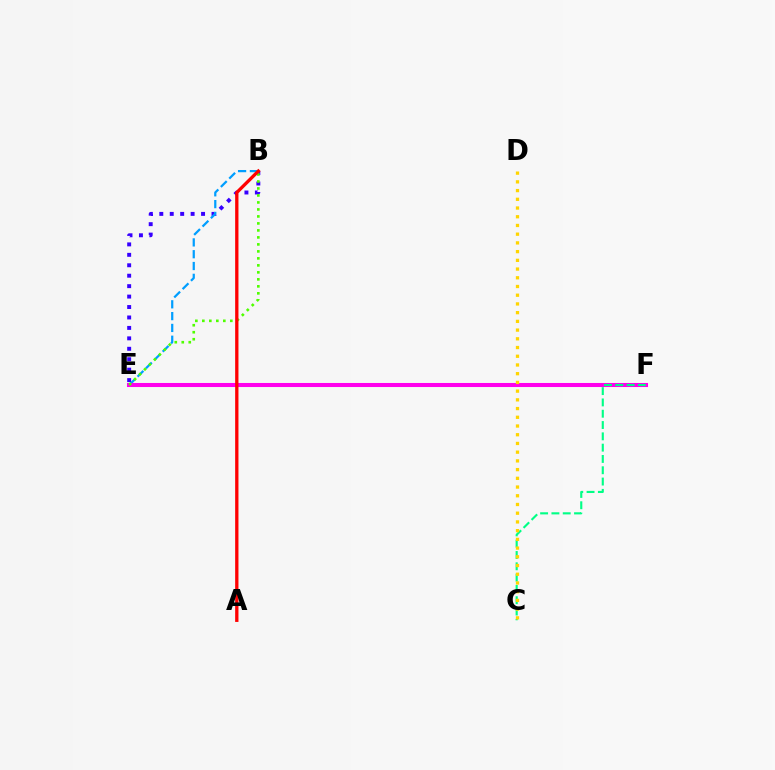{('B', 'E'): [{'color': '#3700ff', 'line_style': 'dotted', 'thickness': 2.84}, {'color': '#009eff', 'line_style': 'dashed', 'thickness': 1.6}, {'color': '#4fff00', 'line_style': 'dotted', 'thickness': 1.9}], ('E', 'F'): [{'color': '#ff00ed', 'line_style': 'solid', 'thickness': 2.92}], ('A', 'B'): [{'color': '#ff0000', 'line_style': 'solid', 'thickness': 2.38}], ('C', 'F'): [{'color': '#00ff86', 'line_style': 'dashed', 'thickness': 1.54}], ('C', 'D'): [{'color': '#ffd500', 'line_style': 'dotted', 'thickness': 2.37}]}